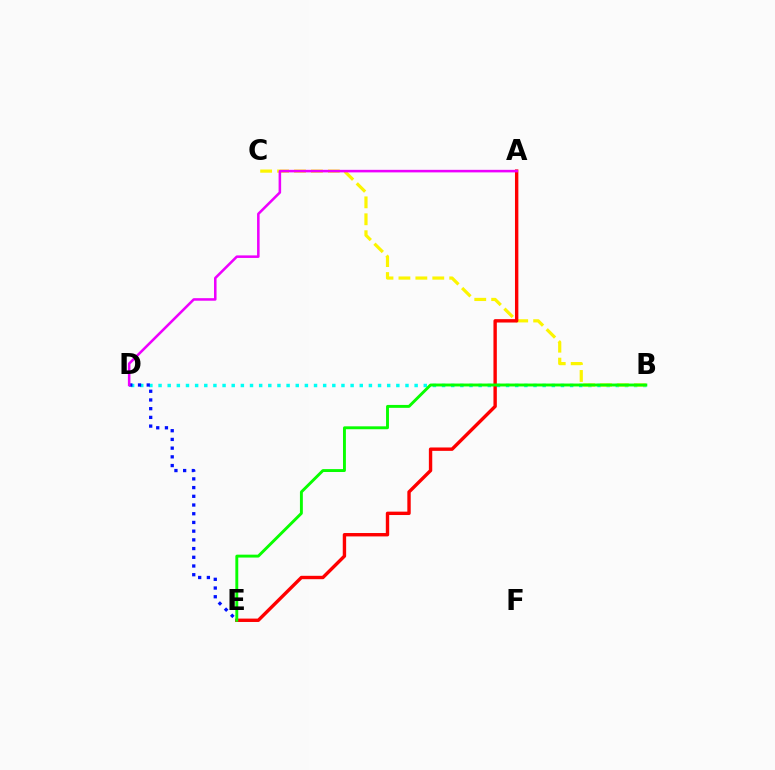{('B', 'D'): [{'color': '#00fff6', 'line_style': 'dotted', 'thickness': 2.48}], ('B', 'C'): [{'color': '#fcf500', 'line_style': 'dashed', 'thickness': 2.3}], ('D', 'E'): [{'color': '#0010ff', 'line_style': 'dotted', 'thickness': 2.37}], ('A', 'E'): [{'color': '#ff0000', 'line_style': 'solid', 'thickness': 2.44}], ('A', 'D'): [{'color': '#ee00ff', 'line_style': 'solid', 'thickness': 1.84}], ('B', 'E'): [{'color': '#08ff00', 'line_style': 'solid', 'thickness': 2.09}]}